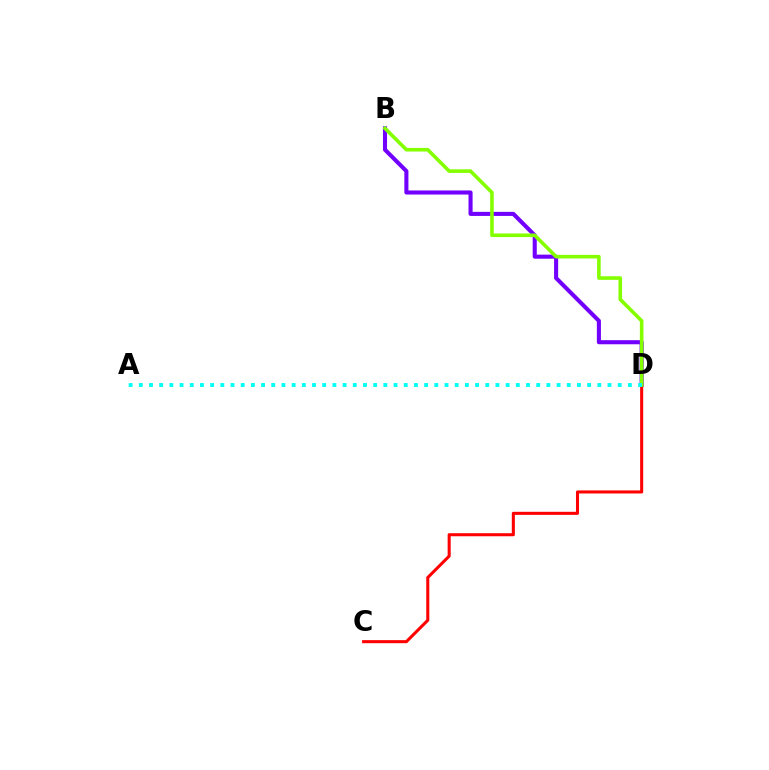{('B', 'D'): [{'color': '#7200ff', 'line_style': 'solid', 'thickness': 2.94}, {'color': '#84ff00', 'line_style': 'solid', 'thickness': 2.59}], ('C', 'D'): [{'color': '#ff0000', 'line_style': 'solid', 'thickness': 2.2}], ('A', 'D'): [{'color': '#00fff6', 'line_style': 'dotted', 'thickness': 2.77}]}